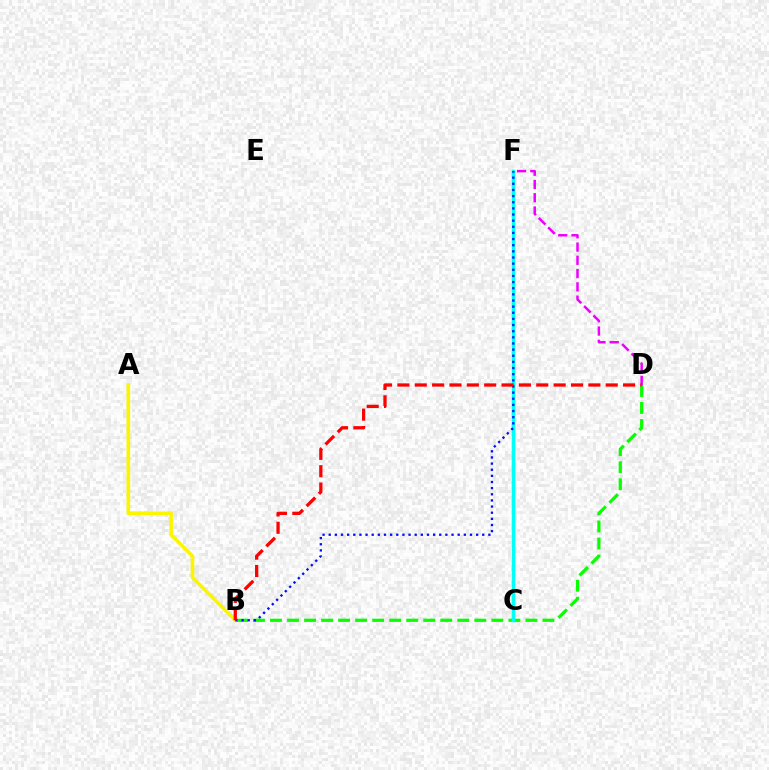{('B', 'D'): [{'color': '#08ff00', 'line_style': 'dashed', 'thickness': 2.31}, {'color': '#ff0000', 'line_style': 'dashed', 'thickness': 2.36}], ('C', 'F'): [{'color': '#00fff6', 'line_style': 'solid', 'thickness': 2.52}], ('D', 'F'): [{'color': '#ee00ff', 'line_style': 'dashed', 'thickness': 1.8}], ('A', 'B'): [{'color': '#fcf500', 'line_style': 'solid', 'thickness': 2.62}], ('B', 'F'): [{'color': '#0010ff', 'line_style': 'dotted', 'thickness': 1.67}]}